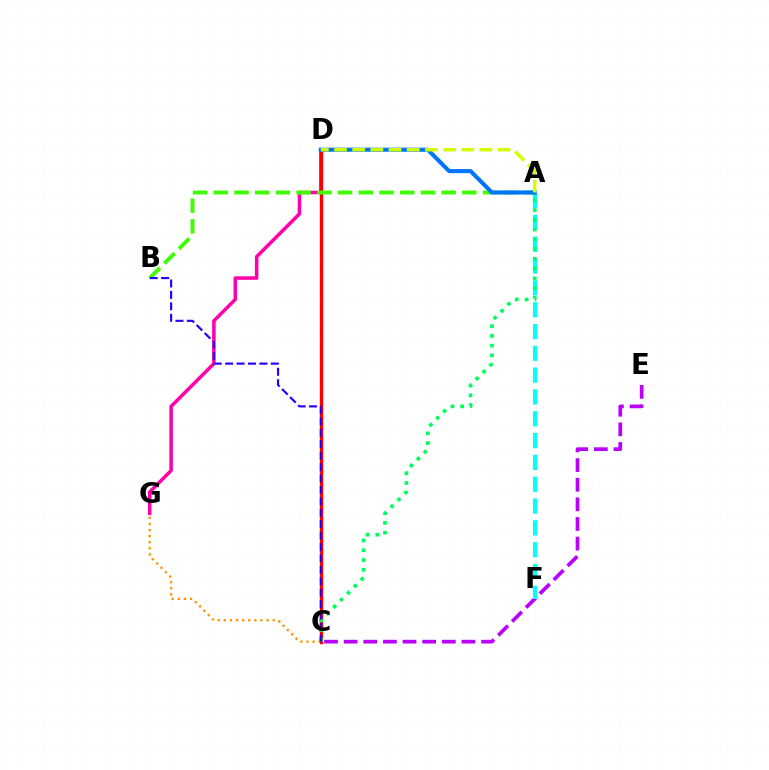{('D', 'G'): [{'color': '#ff00ac', 'line_style': 'solid', 'thickness': 2.53}], ('C', 'G'): [{'color': '#ff9400', 'line_style': 'dotted', 'thickness': 1.66}], ('C', 'D'): [{'color': '#ff0000', 'line_style': 'solid', 'thickness': 2.41}], ('C', 'E'): [{'color': '#b900ff', 'line_style': 'dashed', 'thickness': 2.67}], ('A', 'F'): [{'color': '#00fff6', 'line_style': 'dashed', 'thickness': 2.96}], ('A', 'C'): [{'color': '#00ff5c', 'line_style': 'dotted', 'thickness': 2.65}], ('A', 'B'): [{'color': '#3dff00', 'line_style': 'dashed', 'thickness': 2.81}], ('B', 'C'): [{'color': '#2500ff', 'line_style': 'dashed', 'thickness': 1.55}], ('A', 'D'): [{'color': '#0074ff', 'line_style': 'solid', 'thickness': 2.94}, {'color': '#d1ff00', 'line_style': 'dashed', 'thickness': 2.47}]}